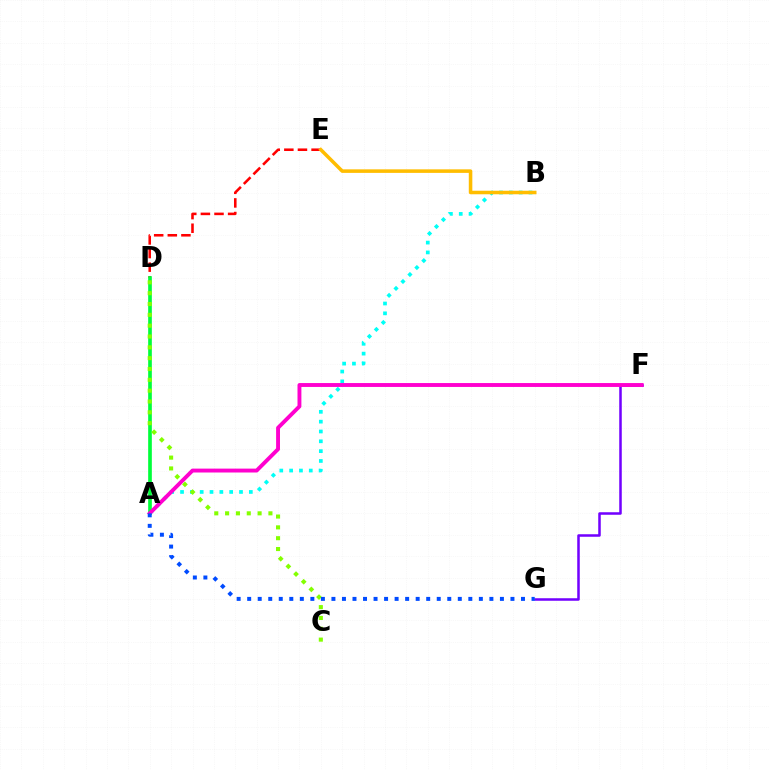{('A', 'B'): [{'color': '#00fff6', 'line_style': 'dotted', 'thickness': 2.67}], ('D', 'E'): [{'color': '#ff0000', 'line_style': 'dashed', 'thickness': 1.85}], ('A', 'D'): [{'color': '#00ff39', 'line_style': 'solid', 'thickness': 2.64}], ('F', 'G'): [{'color': '#7200ff', 'line_style': 'solid', 'thickness': 1.82}], ('A', 'F'): [{'color': '#ff00cf', 'line_style': 'solid', 'thickness': 2.8}], ('C', 'D'): [{'color': '#84ff00', 'line_style': 'dotted', 'thickness': 2.94}], ('B', 'E'): [{'color': '#ffbd00', 'line_style': 'solid', 'thickness': 2.55}], ('A', 'G'): [{'color': '#004bff', 'line_style': 'dotted', 'thickness': 2.86}]}